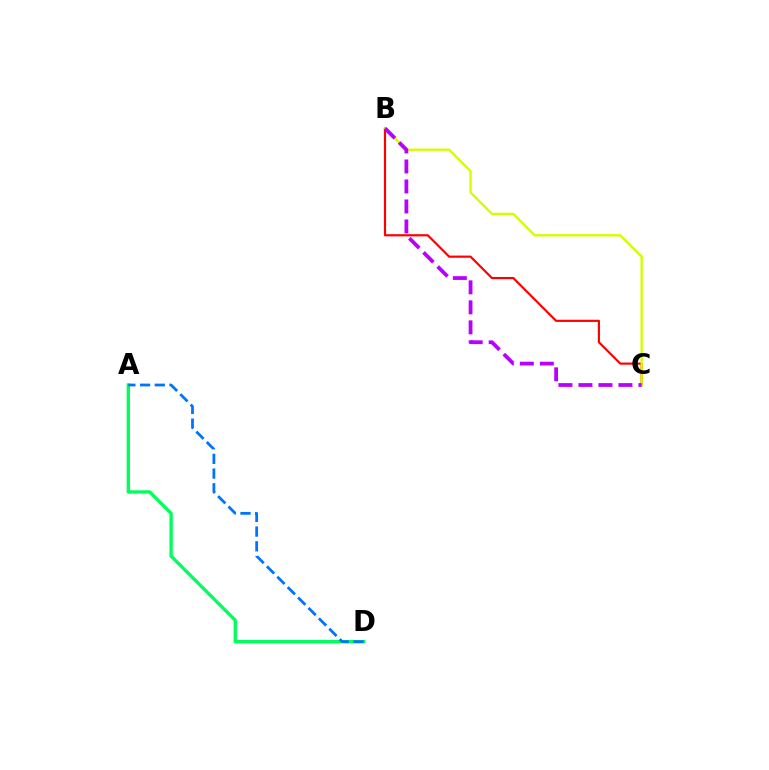{('A', 'D'): [{'color': '#00ff5c', 'line_style': 'solid', 'thickness': 2.41}, {'color': '#0074ff', 'line_style': 'dashed', 'thickness': 2.0}], ('B', 'C'): [{'color': '#ff0000', 'line_style': 'solid', 'thickness': 1.57}, {'color': '#d1ff00', 'line_style': 'solid', 'thickness': 1.7}, {'color': '#b900ff', 'line_style': 'dashed', 'thickness': 2.72}]}